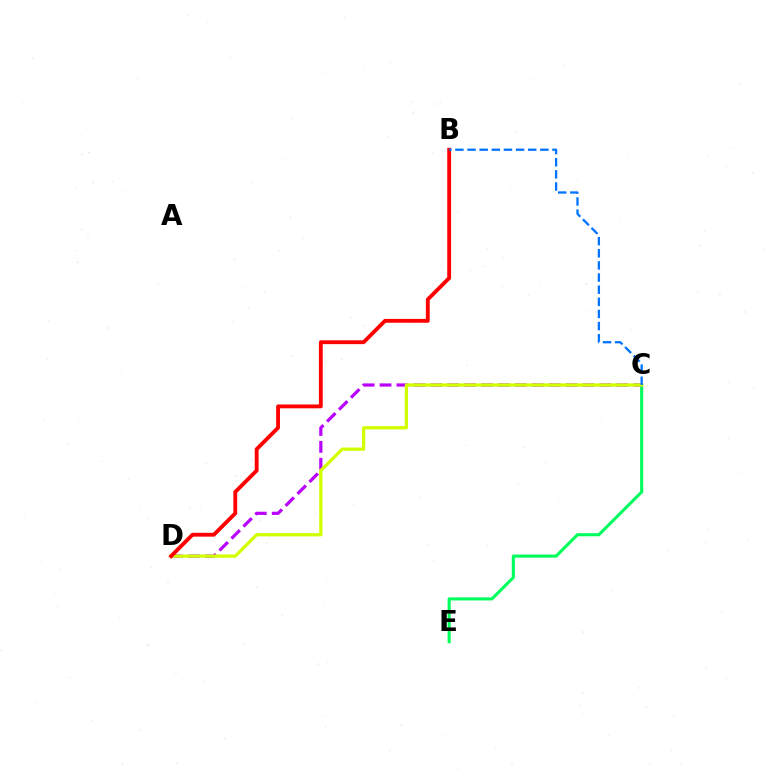{('C', 'E'): [{'color': '#00ff5c', 'line_style': 'solid', 'thickness': 2.23}], ('C', 'D'): [{'color': '#b900ff', 'line_style': 'dashed', 'thickness': 2.3}, {'color': '#d1ff00', 'line_style': 'solid', 'thickness': 2.35}], ('B', 'D'): [{'color': '#ff0000', 'line_style': 'solid', 'thickness': 2.76}], ('B', 'C'): [{'color': '#0074ff', 'line_style': 'dashed', 'thickness': 1.65}]}